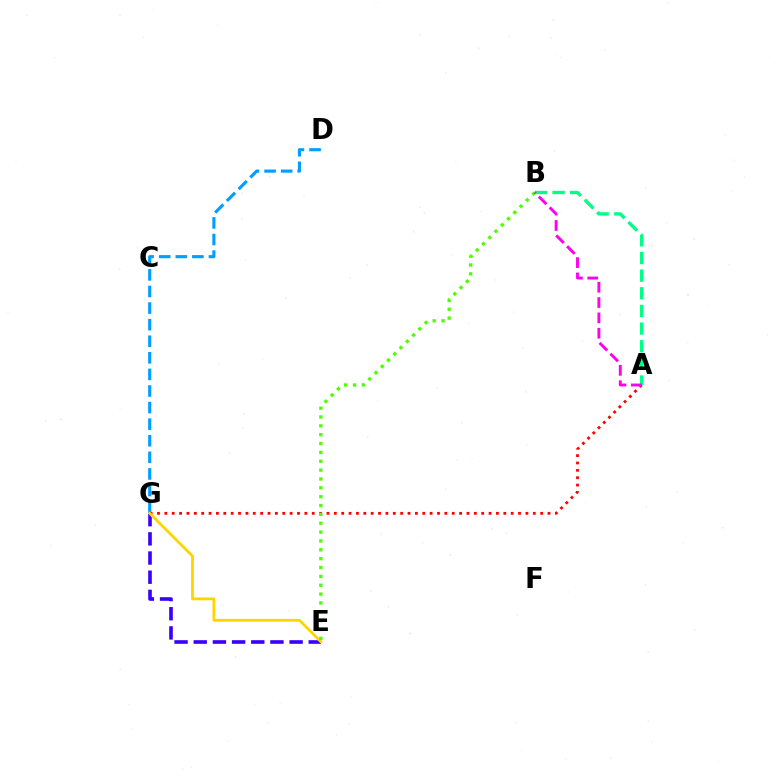{('E', 'G'): [{'color': '#3700ff', 'line_style': 'dashed', 'thickness': 2.6}, {'color': '#ffd500', 'line_style': 'solid', 'thickness': 2.01}], ('A', 'B'): [{'color': '#00ff86', 'line_style': 'dashed', 'thickness': 2.4}, {'color': '#ff00ed', 'line_style': 'dashed', 'thickness': 2.08}], ('D', 'G'): [{'color': '#009eff', 'line_style': 'dashed', 'thickness': 2.25}], ('A', 'G'): [{'color': '#ff0000', 'line_style': 'dotted', 'thickness': 2.0}], ('B', 'E'): [{'color': '#4fff00', 'line_style': 'dotted', 'thickness': 2.41}]}